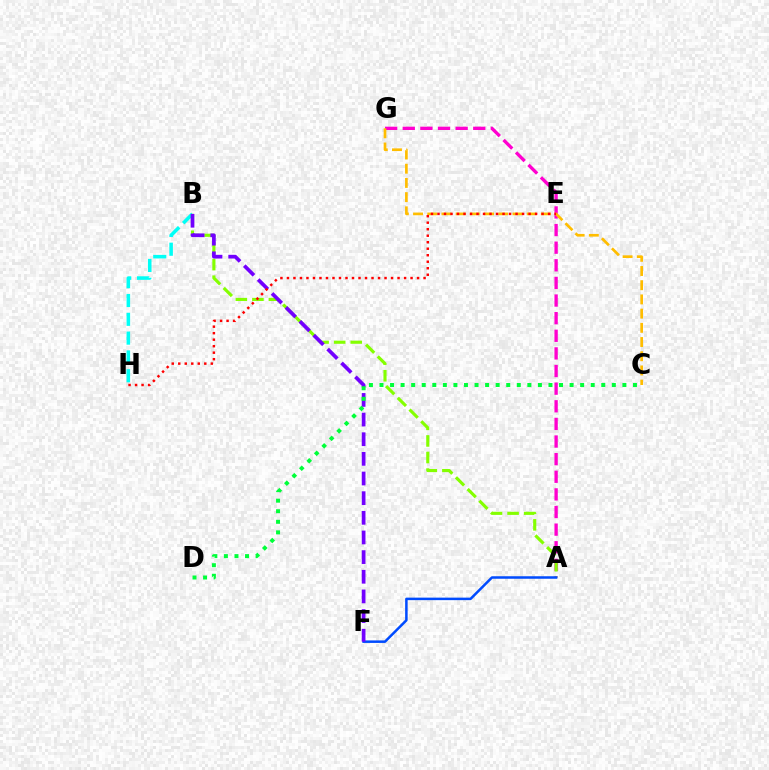{('B', 'H'): [{'color': '#00fff6', 'line_style': 'dashed', 'thickness': 2.56}], ('A', 'G'): [{'color': '#ff00cf', 'line_style': 'dashed', 'thickness': 2.39}], ('C', 'G'): [{'color': '#ffbd00', 'line_style': 'dashed', 'thickness': 1.93}], ('A', 'B'): [{'color': '#84ff00', 'line_style': 'dashed', 'thickness': 2.25}], ('A', 'F'): [{'color': '#004bff', 'line_style': 'solid', 'thickness': 1.81}], ('B', 'F'): [{'color': '#7200ff', 'line_style': 'dashed', 'thickness': 2.67}], ('C', 'D'): [{'color': '#00ff39', 'line_style': 'dotted', 'thickness': 2.87}], ('E', 'H'): [{'color': '#ff0000', 'line_style': 'dotted', 'thickness': 1.77}]}